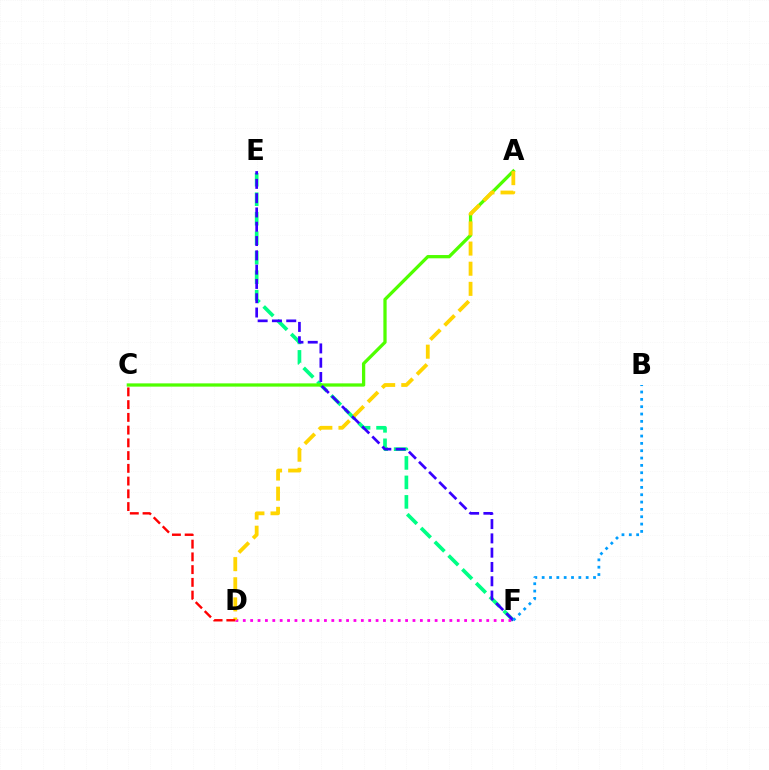{('E', 'F'): [{'color': '#00ff86', 'line_style': 'dashed', 'thickness': 2.65}, {'color': '#3700ff', 'line_style': 'dashed', 'thickness': 1.94}], ('D', 'F'): [{'color': '#ff00ed', 'line_style': 'dotted', 'thickness': 2.0}], ('A', 'C'): [{'color': '#4fff00', 'line_style': 'solid', 'thickness': 2.35}], ('A', 'D'): [{'color': '#ffd500', 'line_style': 'dashed', 'thickness': 2.74}], ('C', 'D'): [{'color': '#ff0000', 'line_style': 'dashed', 'thickness': 1.73}], ('B', 'F'): [{'color': '#009eff', 'line_style': 'dotted', 'thickness': 1.99}]}